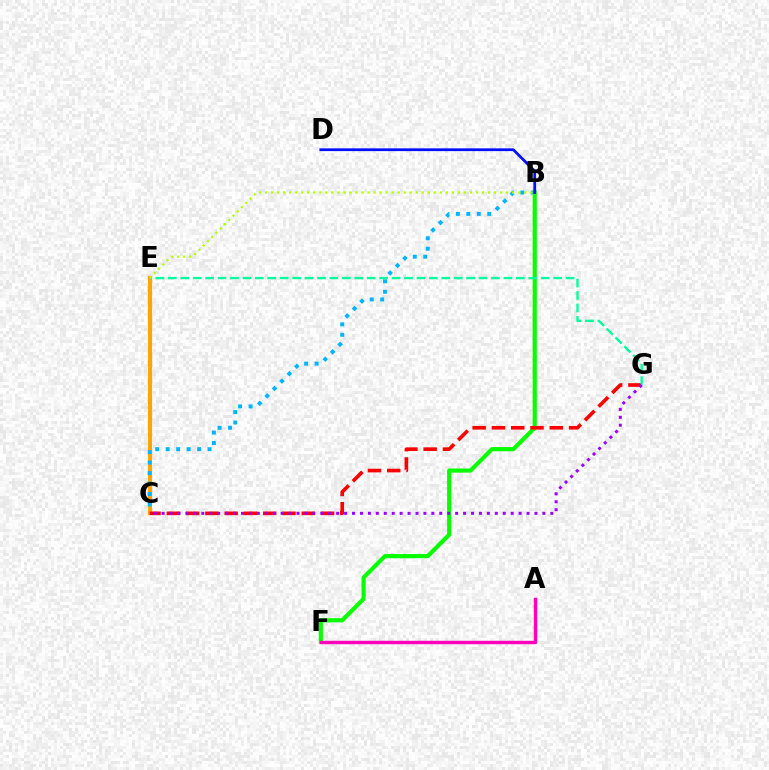{('C', 'E'): [{'color': '#ffa500', 'line_style': 'solid', 'thickness': 2.98}], ('B', 'C'): [{'color': '#00b5ff', 'line_style': 'dotted', 'thickness': 2.84}], ('B', 'F'): [{'color': '#08ff00', 'line_style': 'solid', 'thickness': 3.0}], ('C', 'G'): [{'color': '#ff0000', 'line_style': 'dashed', 'thickness': 2.62}, {'color': '#9b00ff', 'line_style': 'dotted', 'thickness': 2.16}], ('E', 'G'): [{'color': '#00ff9d', 'line_style': 'dashed', 'thickness': 1.69}], ('B', 'D'): [{'color': '#0010ff', 'line_style': 'solid', 'thickness': 1.99}], ('A', 'F'): [{'color': '#ff00bd', 'line_style': 'solid', 'thickness': 2.46}], ('B', 'E'): [{'color': '#b3ff00', 'line_style': 'dotted', 'thickness': 1.64}]}